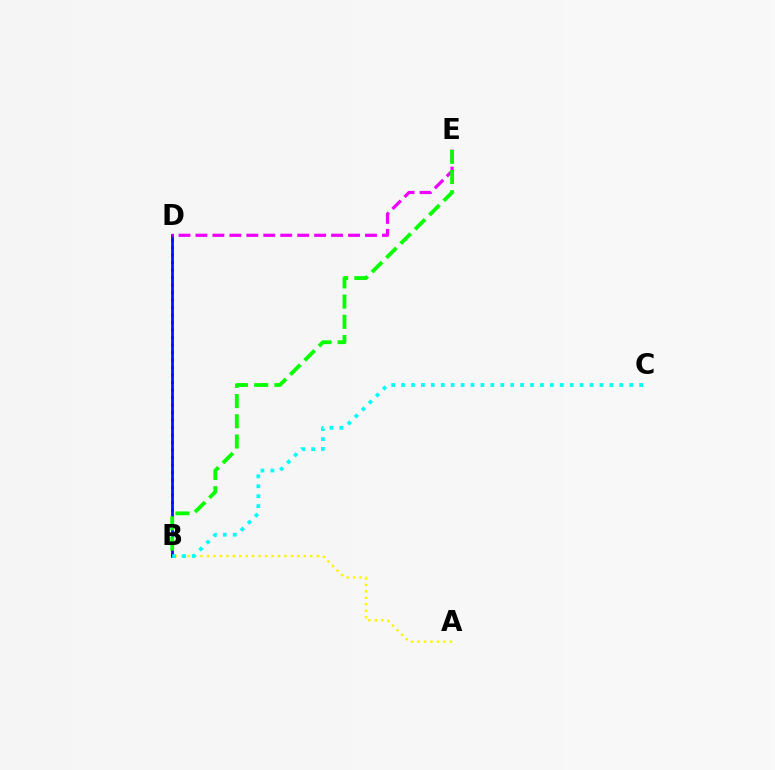{('B', 'D'): [{'color': '#ff0000', 'line_style': 'dotted', 'thickness': 2.04}, {'color': '#0010ff', 'line_style': 'solid', 'thickness': 1.99}], ('A', 'B'): [{'color': '#fcf500', 'line_style': 'dotted', 'thickness': 1.75}], ('D', 'E'): [{'color': '#ee00ff', 'line_style': 'dashed', 'thickness': 2.3}], ('B', 'E'): [{'color': '#08ff00', 'line_style': 'dashed', 'thickness': 2.75}], ('B', 'C'): [{'color': '#00fff6', 'line_style': 'dotted', 'thickness': 2.69}]}